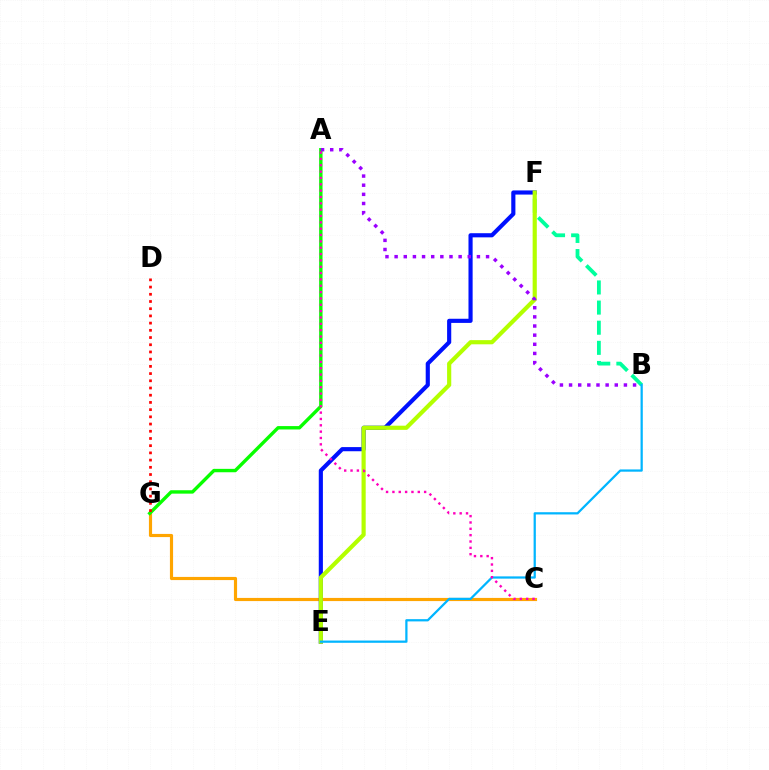{('C', 'G'): [{'color': '#ffa500', 'line_style': 'solid', 'thickness': 2.28}], ('E', 'F'): [{'color': '#0010ff', 'line_style': 'solid', 'thickness': 2.98}, {'color': '#b3ff00', 'line_style': 'solid', 'thickness': 3.0}], ('A', 'G'): [{'color': '#08ff00', 'line_style': 'solid', 'thickness': 2.44}], ('D', 'G'): [{'color': '#ff0000', 'line_style': 'dotted', 'thickness': 1.96}], ('B', 'F'): [{'color': '#00ff9d', 'line_style': 'dashed', 'thickness': 2.73}], ('B', 'E'): [{'color': '#00b5ff', 'line_style': 'solid', 'thickness': 1.62}], ('A', 'B'): [{'color': '#9b00ff', 'line_style': 'dotted', 'thickness': 2.48}], ('A', 'C'): [{'color': '#ff00bd', 'line_style': 'dotted', 'thickness': 1.72}]}